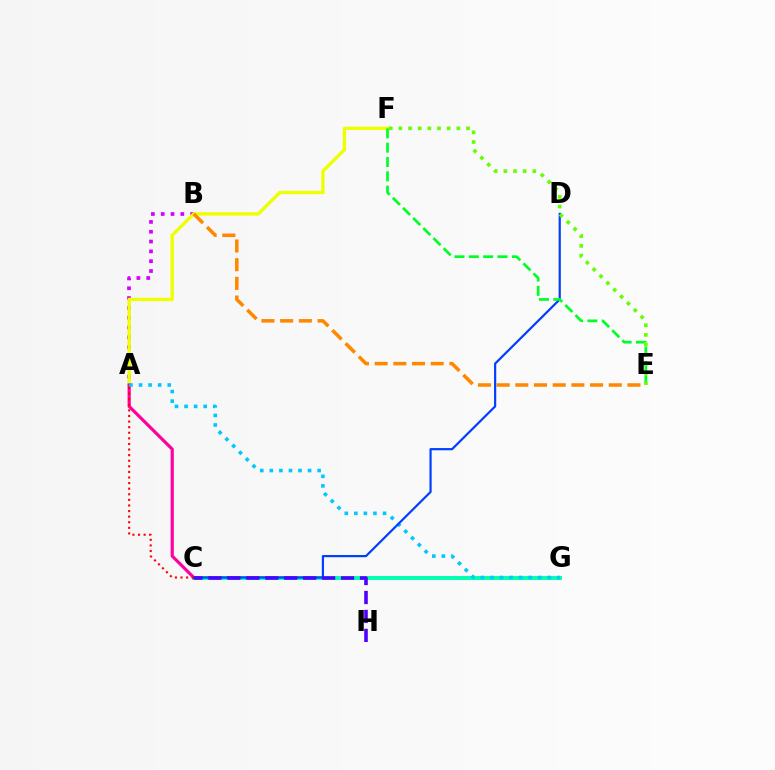{('A', 'B'): [{'color': '#d600ff', 'line_style': 'dotted', 'thickness': 2.67}], ('A', 'F'): [{'color': '#eeff00', 'line_style': 'solid', 'thickness': 2.42}], ('C', 'G'): [{'color': '#00ffaf', 'line_style': 'solid', 'thickness': 2.82}], ('A', 'C'): [{'color': '#ff00a0', 'line_style': 'solid', 'thickness': 2.28}, {'color': '#ff0000', 'line_style': 'dotted', 'thickness': 1.52}], ('B', 'E'): [{'color': '#ff8800', 'line_style': 'dashed', 'thickness': 2.54}], ('A', 'G'): [{'color': '#00c7ff', 'line_style': 'dotted', 'thickness': 2.6}], ('C', 'D'): [{'color': '#003fff', 'line_style': 'solid', 'thickness': 1.58}], ('E', 'F'): [{'color': '#00ff27', 'line_style': 'dashed', 'thickness': 1.95}, {'color': '#66ff00', 'line_style': 'dotted', 'thickness': 2.62}], ('C', 'H'): [{'color': '#4f00ff', 'line_style': 'dashed', 'thickness': 2.57}]}